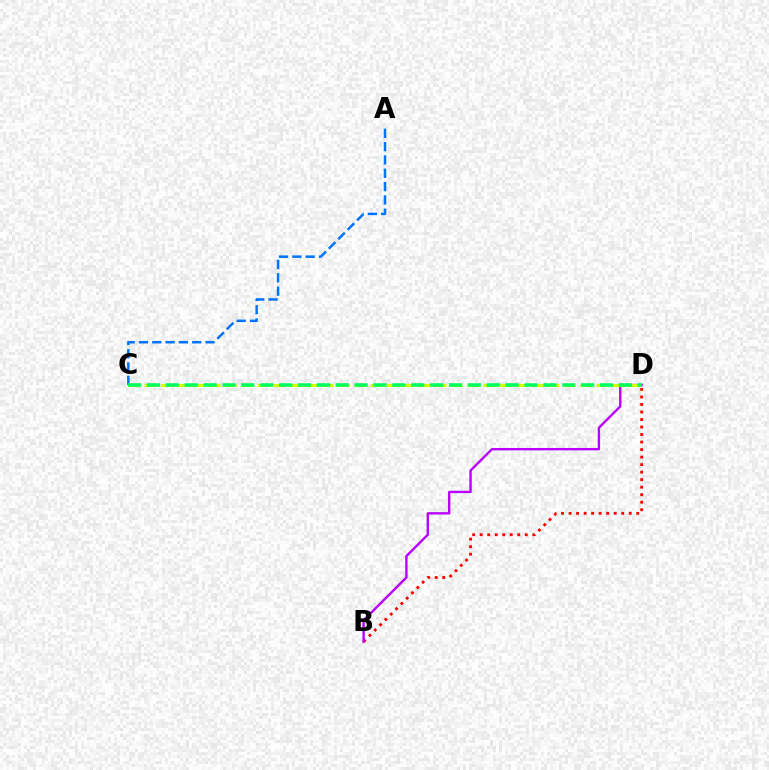{('B', 'D'): [{'color': '#ff0000', 'line_style': 'dotted', 'thickness': 2.04}, {'color': '#b900ff', 'line_style': 'solid', 'thickness': 1.7}], ('C', 'D'): [{'color': '#d1ff00', 'line_style': 'dashed', 'thickness': 2.19}, {'color': '#00ff5c', 'line_style': 'dashed', 'thickness': 2.56}], ('A', 'C'): [{'color': '#0074ff', 'line_style': 'dashed', 'thickness': 1.81}]}